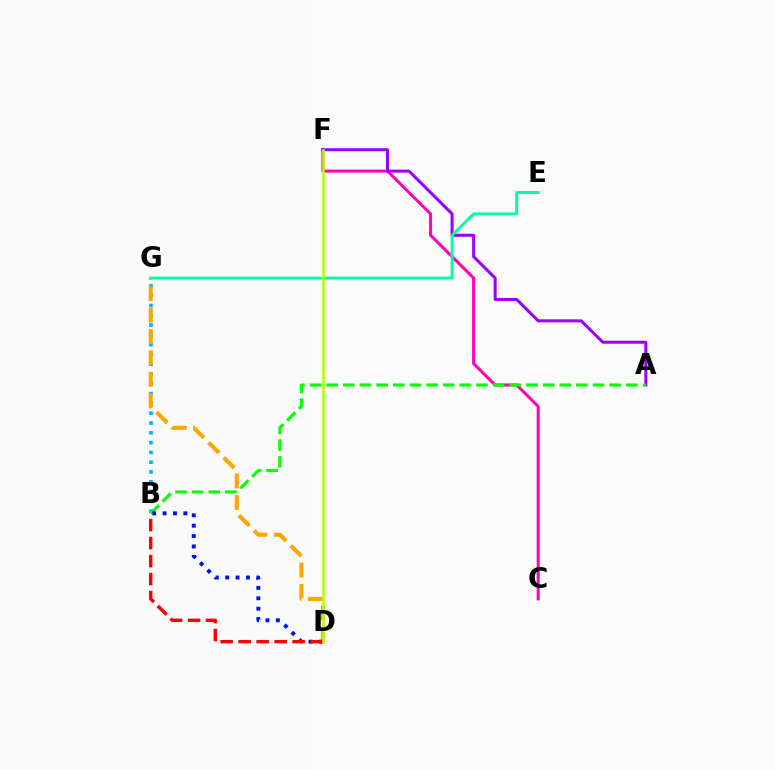{('B', 'G'): [{'color': '#00b5ff', 'line_style': 'dotted', 'thickness': 2.66}], ('C', 'F'): [{'color': '#ff00bd', 'line_style': 'solid', 'thickness': 2.18}], ('A', 'F'): [{'color': '#9b00ff', 'line_style': 'solid', 'thickness': 2.17}], ('D', 'G'): [{'color': '#ffa500', 'line_style': 'dashed', 'thickness': 2.91}], ('E', 'G'): [{'color': '#00ff9d', 'line_style': 'solid', 'thickness': 2.1}], ('A', 'B'): [{'color': '#08ff00', 'line_style': 'dashed', 'thickness': 2.26}], ('B', 'D'): [{'color': '#0010ff', 'line_style': 'dotted', 'thickness': 2.82}, {'color': '#ff0000', 'line_style': 'dashed', 'thickness': 2.44}], ('D', 'F'): [{'color': '#b3ff00', 'line_style': 'solid', 'thickness': 1.82}]}